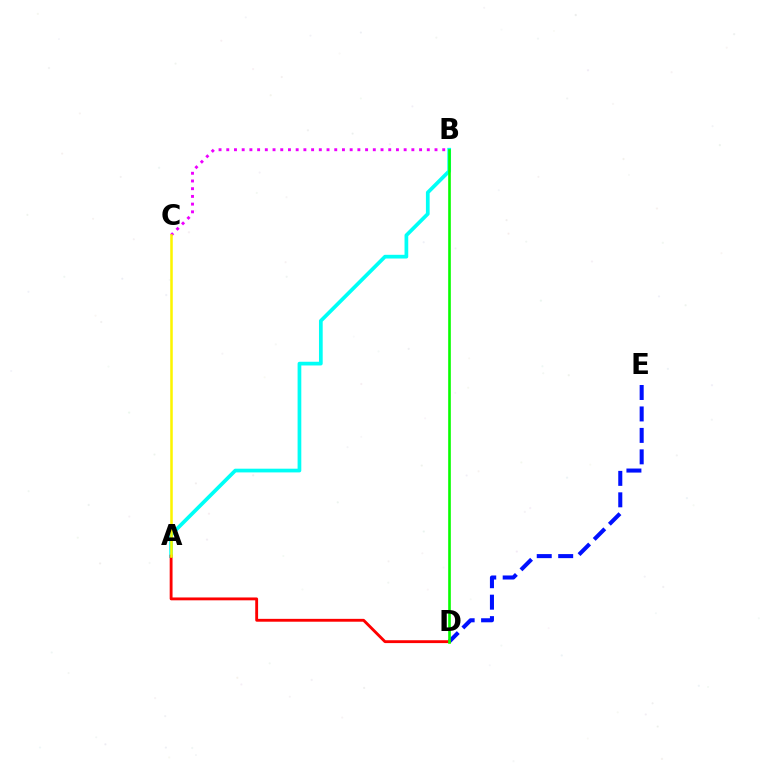{('A', 'B'): [{'color': '#00fff6', 'line_style': 'solid', 'thickness': 2.68}], ('D', 'E'): [{'color': '#0010ff', 'line_style': 'dashed', 'thickness': 2.91}], ('A', 'D'): [{'color': '#ff0000', 'line_style': 'solid', 'thickness': 2.06}], ('B', 'C'): [{'color': '#ee00ff', 'line_style': 'dotted', 'thickness': 2.1}], ('B', 'D'): [{'color': '#08ff00', 'line_style': 'solid', 'thickness': 1.9}], ('A', 'C'): [{'color': '#fcf500', 'line_style': 'solid', 'thickness': 1.83}]}